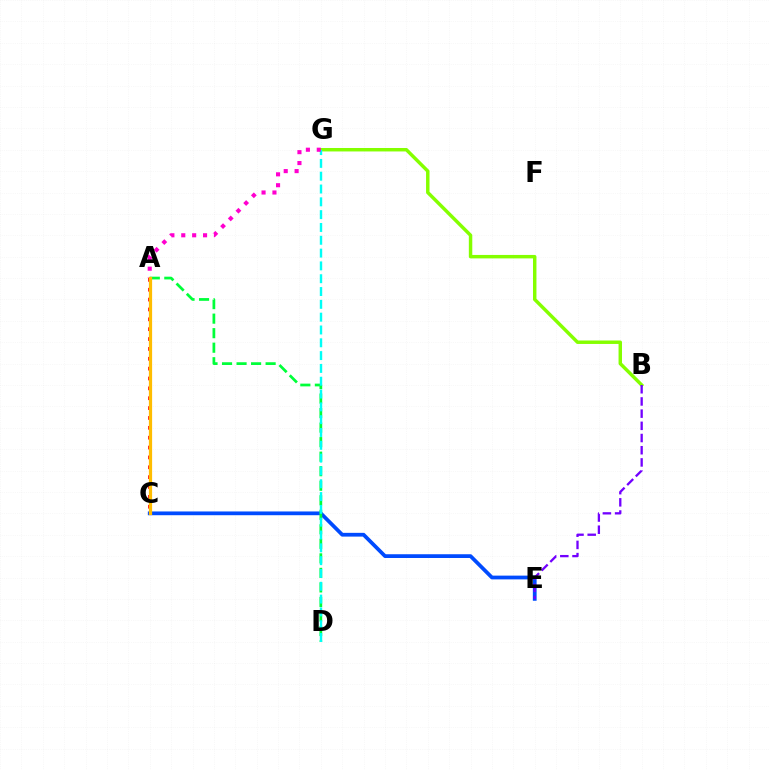{('C', 'E'): [{'color': '#004bff', 'line_style': 'solid', 'thickness': 2.7}], ('B', 'G'): [{'color': '#84ff00', 'line_style': 'solid', 'thickness': 2.49}], ('A', 'D'): [{'color': '#00ff39', 'line_style': 'dashed', 'thickness': 1.97}], ('D', 'G'): [{'color': '#00fff6', 'line_style': 'dashed', 'thickness': 1.74}], ('A', 'C'): [{'color': '#ff0000', 'line_style': 'dotted', 'thickness': 2.68}, {'color': '#ffbd00', 'line_style': 'solid', 'thickness': 2.32}], ('A', 'G'): [{'color': '#ff00cf', 'line_style': 'dotted', 'thickness': 2.96}], ('B', 'E'): [{'color': '#7200ff', 'line_style': 'dashed', 'thickness': 1.66}]}